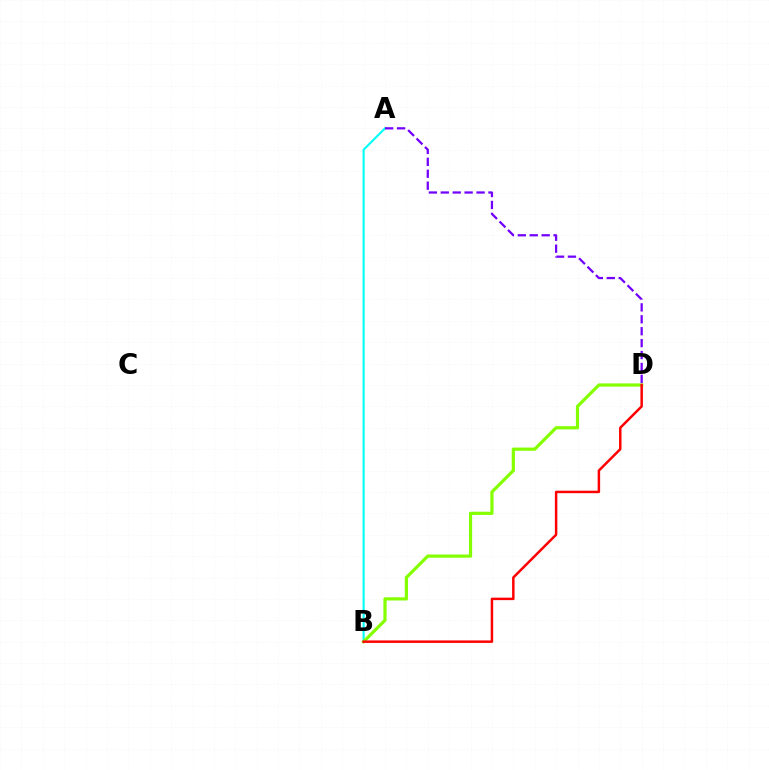{('A', 'B'): [{'color': '#00fff6', 'line_style': 'solid', 'thickness': 1.52}], ('B', 'D'): [{'color': '#84ff00', 'line_style': 'solid', 'thickness': 2.3}, {'color': '#ff0000', 'line_style': 'solid', 'thickness': 1.78}], ('A', 'D'): [{'color': '#7200ff', 'line_style': 'dashed', 'thickness': 1.62}]}